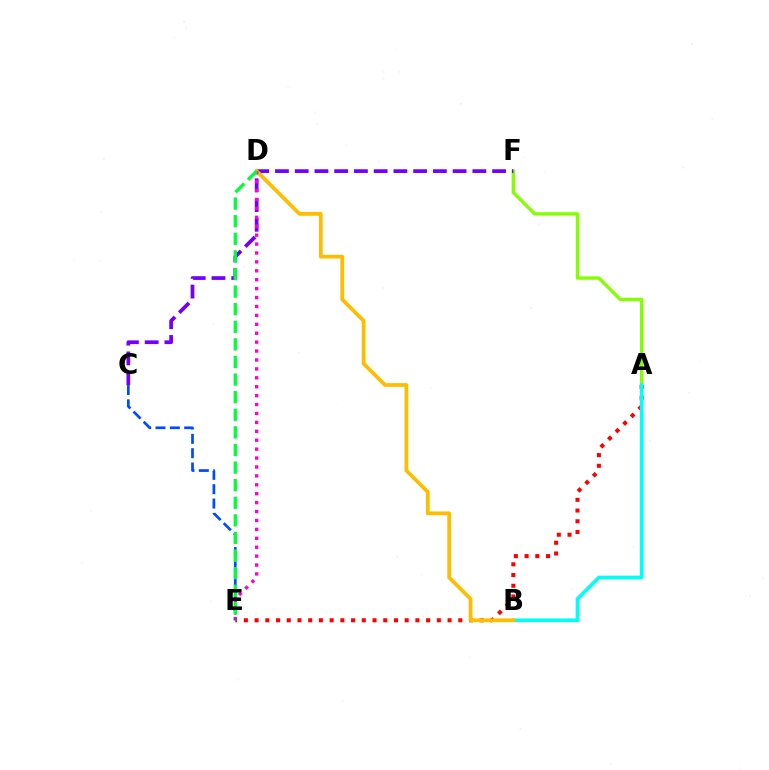{('A', 'F'): [{'color': '#84ff00', 'line_style': 'solid', 'thickness': 2.42}], ('C', 'F'): [{'color': '#7200ff', 'line_style': 'dashed', 'thickness': 2.68}], ('A', 'E'): [{'color': '#ff0000', 'line_style': 'dotted', 'thickness': 2.91}], ('A', 'B'): [{'color': '#00fff6', 'line_style': 'solid', 'thickness': 2.63}], ('B', 'D'): [{'color': '#ffbd00', 'line_style': 'solid', 'thickness': 2.7}], ('D', 'E'): [{'color': '#ff00cf', 'line_style': 'dotted', 'thickness': 2.42}, {'color': '#00ff39', 'line_style': 'dashed', 'thickness': 2.39}], ('C', 'E'): [{'color': '#004bff', 'line_style': 'dashed', 'thickness': 1.95}]}